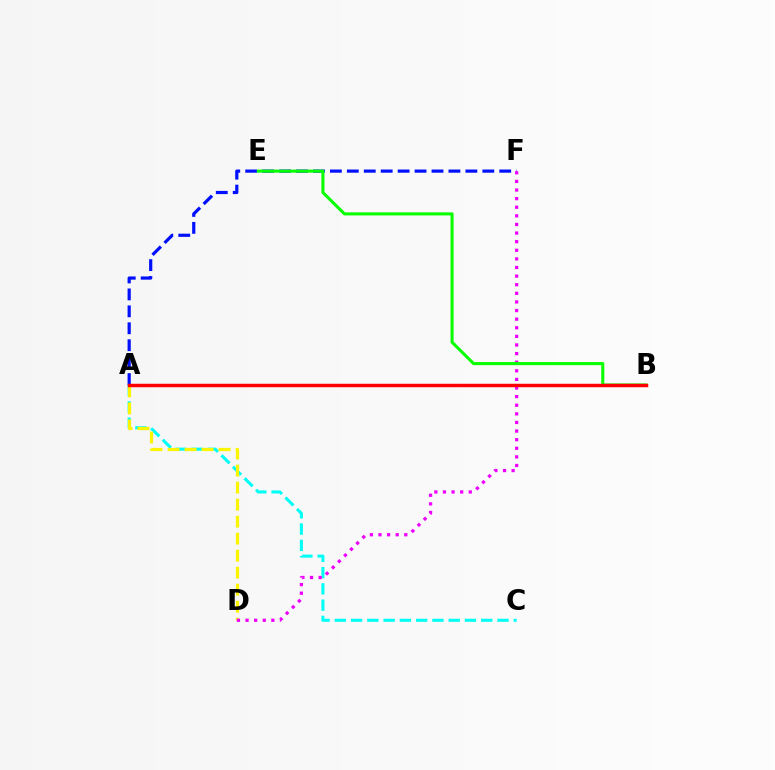{('A', 'C'): [{'color': '#00fff6', 'line_style': 'dashed', 'thickness': 2.21}], ('A', 'D'): [{'color': '#fcf500', 'line_style': 'dashed', 'thickness': 2.31}], ('A', 'F'): [{'color': '#0010ff', 'line_style': 'dashed', 'thickness': 2.3}], ('D', 'F'): [{'color': '#ee00ff', 'line_style': 'dotted', 'thickness': 2.34}], ('B', 'E'): [{'color': '#08ff00', 'line_style': 'solid', 'thickness': 2.21}], ('A', 'B'): [{'color': '#ff0000', 'line_style': 'solid', 'thickness': 2.48}]}